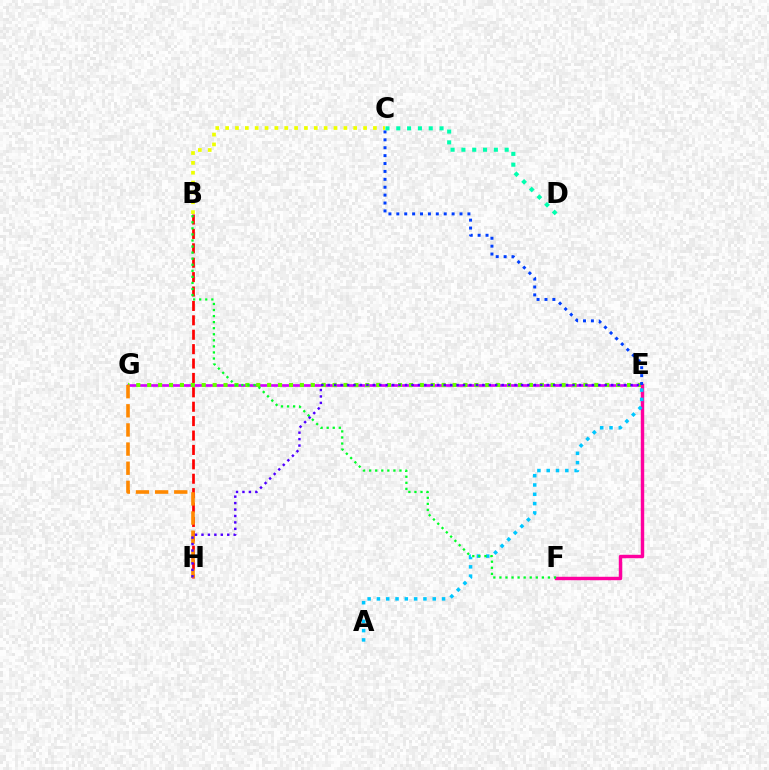{('E', 'G'): [{'color': '#d600ff', 'line_style': 'solid', 'thickness': 1.93}, {'color': '#66ff00', 'line_style': 'dotted', 'thickness': 2.96}], ('B', 'C'): [{'color': '#eeff00', 'line_style': 'dotted', 'thickness': 2.68}], ('E', 'F'): [{'color': '#ff00a0', 'line_style': 'solid', 'thickness': 2.47}], ('B', 'H'): [{'color': '#ff0000', 'line_style': 'dashed', 'thickness': 1.96}], ('C', 'E'): [{'color': '#003fff', 'line_style': 'dotted', 'thickness': 2.15}], ('G', 'H'): [{'color': '#ff8800', 'line_style': 'dashed', 'thickness': 2.6}], ('A', 'E'): [{'color': '#00c7ff', 'line_style': 'dotted', 'thickness': 2.53}], ('B', 'F'): [{'color': '#00ff27', 'line_style': 'dotted', 'thickness': 1.65}], ('E', 'H'): [{'color': '#4f00ff', 'line_style': 'dotted', 'thickness': 1.75}], ('C', 'D'): [{'color': '#00ffaf', 'line_style': 'dotted', 'thickness': 2.94}]}